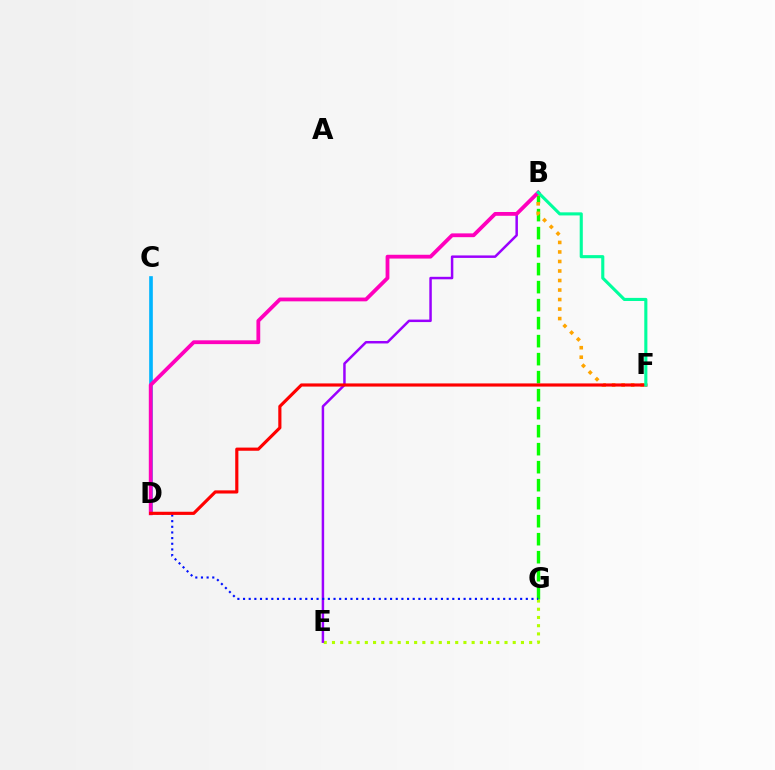{('E', 'G'): [{'color': '#b3ff00', 'line_style': 'dotted', 'thickness': 2.23}], ('B', 'G'): [{'color': '#08ff00', 'line_style': 'dashed', 'thickness': 2.45}], ('B', 'E'): [{'color': '#9b00ff', 'line_style': 'solid', 'thickness': 1.79}], ('B', 'F'): [{'color': '#ffa500', 'line_style': 'dotted', 'thickness': 2.59}, {'color': '#00ff9d', 'line_style': 'solid', 'thickness': 2.23}], ('C', 'D'): [{'color': '#00b5ff', 'line_style': 'solid', 'thickness': 2.63}], ('D', 'G'): [{'color': '#0010ff', 'line_style': 'dotted', 'thickness': 1.54}], ('B', 'D'): [{'color': '#ff00bd', 'line_style': 'solid', 'thickness': 2.73}], ('D', 'F'): [{'color': '#ff0000', 'line_style': 'solid', 'thickness': 2.27}]}